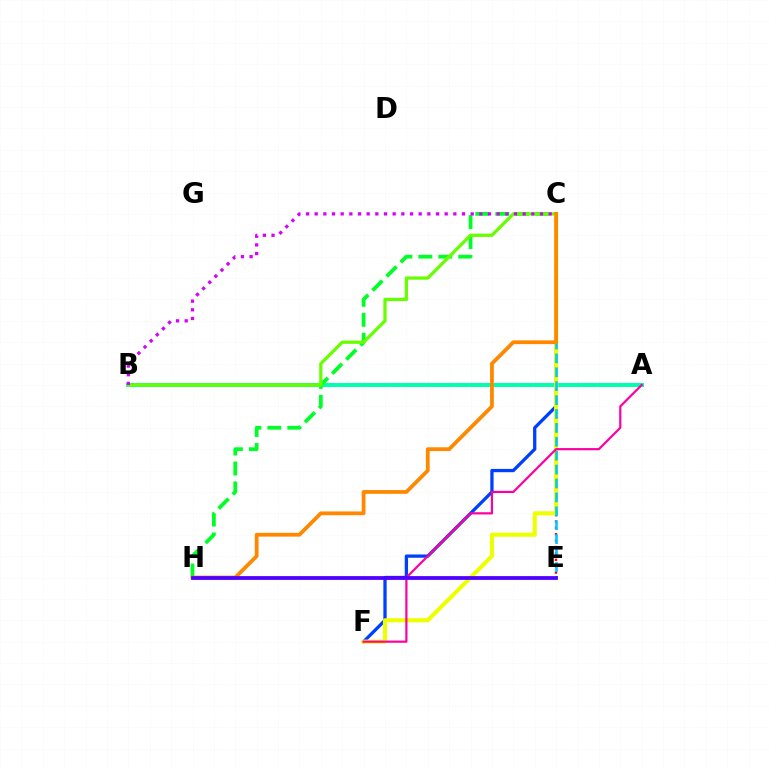{('A', 'B'): [{'color': '#00ffaf', 'line_style': 'solid', 'thickness': 2.86}], ('C', 'E'): [{'color': '#ff0000', 'line_style': 'dotted', 'thickness': 1.73}, {'color': '#00c7ff', 'line_style': 'dashed', 'thickness': 1.89}], ('C', 'F'): [{'color': '#003fff', 'line_style': 'solid', 'thickness': 2.36}, {'color': '#eeff00', 'line_style': 'solid', 'thickness': 2.95}], ('C', 'H'): [{'color': '#00ff27', 'line_style': 'dashed', 'thickness': 2.71}, {'color': '#ff8800', 'line_style': 'solid', 'thickness': 2.72}], ('B', 'C'): [{'color': '#66ff00', 'line_style': 'solid', 'thickness': 2.34}, {'color': '#d600ff', 'line_style': 'dotted', 'thickness': 2.35}], ('A', 'F'): [{'color': '#ff00a0', 'line_style': 'solid', 'thickness': 1.58}], ('E', 'H'): [{'color': '#4f00ff', 'line_style': 'solid', 'thickness': 2.71}]}